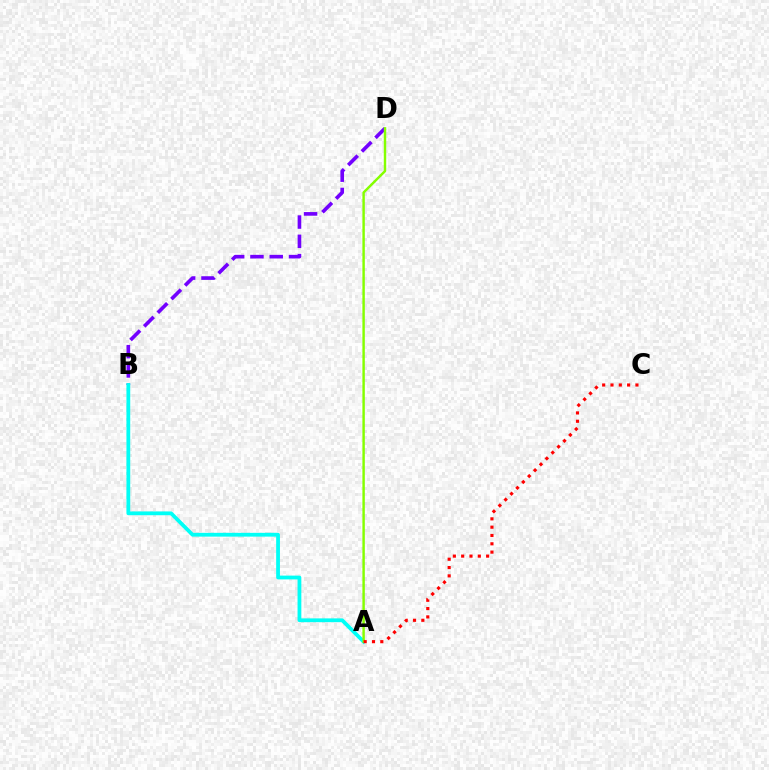{('B', 'D'): [{'color': '#7200ff', 'line_style': 'dashed', 'thickness': 2.62}], ('A', 'B'): [{'color': '#00fff6', 'line_style': 'solid', 'thickness': 2.72}], ('A', 'D'): [{'color': '#84ff00', 'line_style': 'solid', 'thickness': 1.75}], ('A', 'C'): [{'color': '#ff0000', 'line_style': 'dotted', 'thickness': 2.26}]}